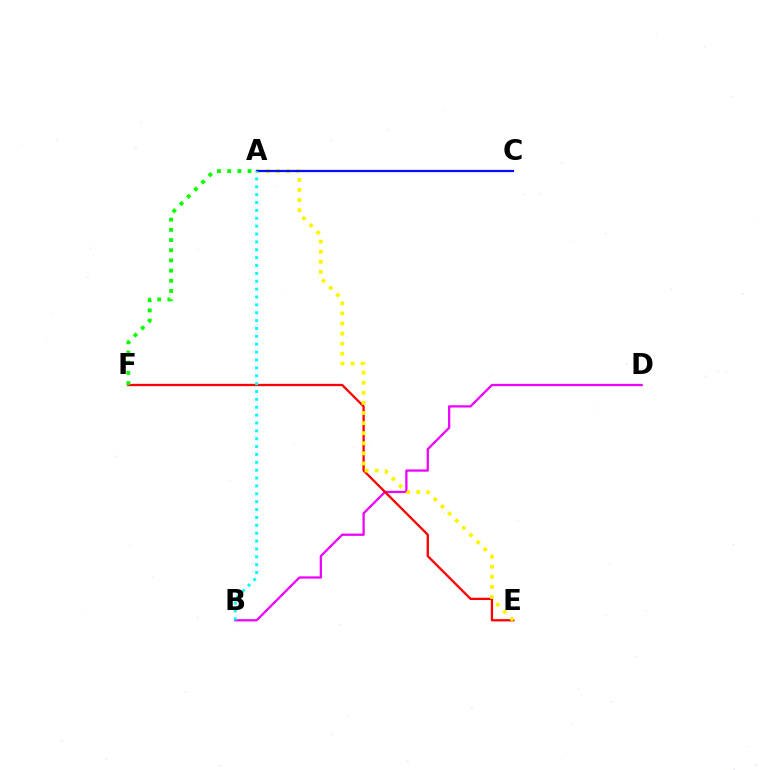{('B', 'D'): [{'color': '#ee00ff', 'line_style': 'solid', 'thickness': 1.62}], ('E', 'F'): [{'color': '#ff0000', 'line_style': 'solid', 'thickness': 1.66}], ('A', 'E'): [{'color': '#fcf500', 'line_style': 'dotted', 'thickness': 2.74}], ('A', 'C'): [{'color': '#0010ff', 'line_style': 'solid', 'thickness': 1.61}], ('A', 'F'): [{'color': '#08ff00', 'line_style': 'dotted', 'thickness': 2.77}], ('A', 'B'): [{'color': '#00fff6', 'line_style': 'dotted', 'thickness': 2.14}]}